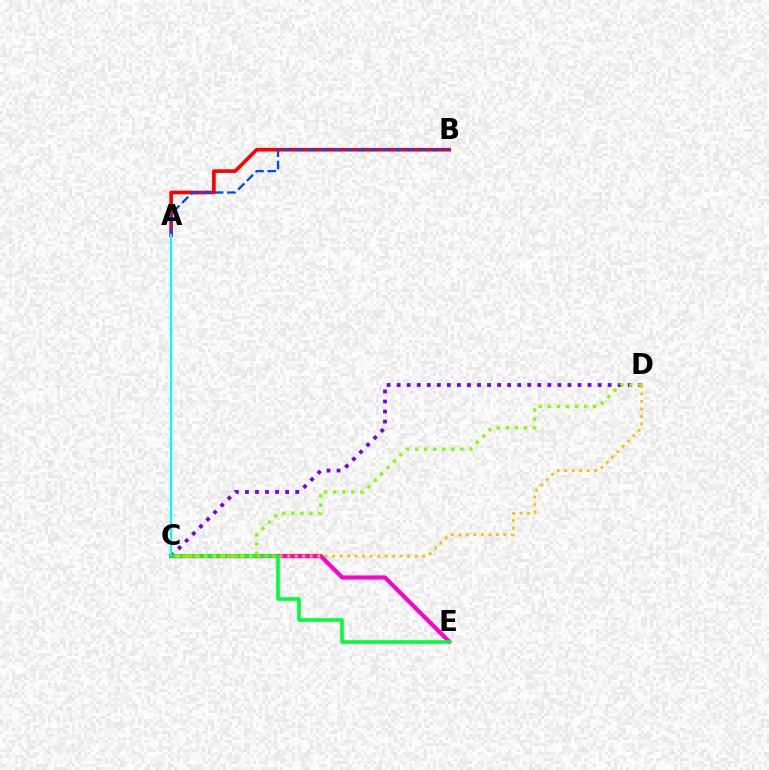{('A', 'B'): [{'color': '#ff0000', 'line_style': 'solid', 'thickness': 2.64}, {'color': '#004bff', 'line_style': 'dashed', 'thickness': 1.67}], ('C', 'E'): [{'color': '#ff00cf', 'line_style': 'solid', 'thickness': 2.98}, {'color': '#00ff39', 'line_style': 'solid', 'thickness': 2.62}], ('C', 'D'): [{'color': '#7200ff', 'line_style': 'dotted', 'thickness': 2.73}, {'color': '#ffbd00', 'line_style': 'dotted', 'thickness': 2.04}, {'color': '#84ff00', 'line_style': 'dotted', 'thickness': 2.46}], ('A', 'C'): [{'color': '#00fff6', 'line_style': 'solid', 'thickness': 1.58}]}